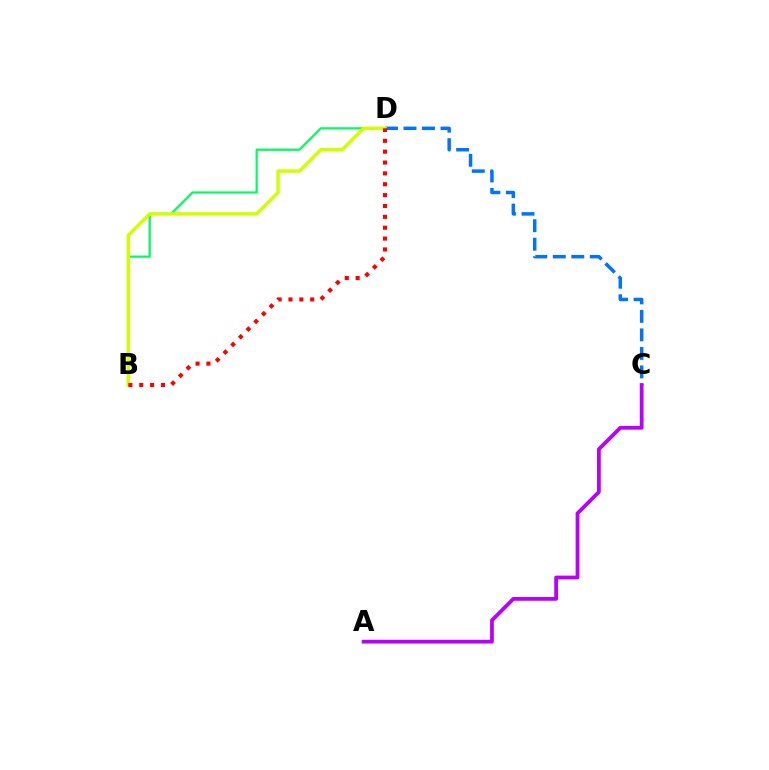{('C', 'D'): [{'color': '#0074ff', 'line_style': 'dashed', 'thickness': 2.51}], ('A', 'C'): [{'color': '#b900ff', 'line_style': 'solid', 'thickness': 2.72}], ('B', 'D'): [{'color': '#00ff5c', 'line_style': 'solid', 'thickness': 1.6}, {'color': '#d1ff00', 'line_style': 'solid', 'thickness': 2.5}, {'color': '#ff0000', 'line_style': 'dotted', 'thickness': 2.95}]}